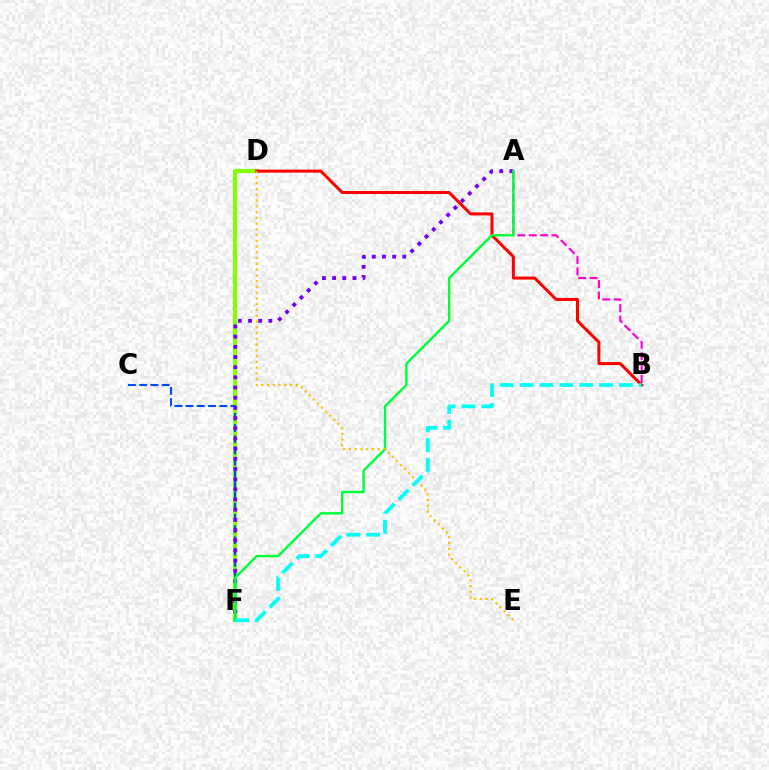{('D', 'F'): [{'color': '#84ff00', 'line_style': 'solid', 'thickness': 2.95}], ('C', 'F'): [{'color': '#004bff', 'line_style': 'dashed', 'thickness': 1.53}], ('A', 'B'): [{'color': '#ff00cf', 'line_style': 'dashed', 'thickness': 1.55}], ('B', 'D'): [{'color': '#ff0000', 'line_style': 'solid', 'thickness': 2.18}], ('A', 'F'): [{'color': '#7200ff', 'line_style': 'dotted', 'thickness': 2.77}, {'color': '#00ff39', 'line_style': 'solid', 'thickness': 1.74}], ('D', 'E'): [{'color': '#ffbd00', 'line_style': 'dotted', 'thickness': 1.57}], ('B', 'F'): [{'color': '#00fff6', 'line_style': 'dashed', 'thickness': 2.7}]}